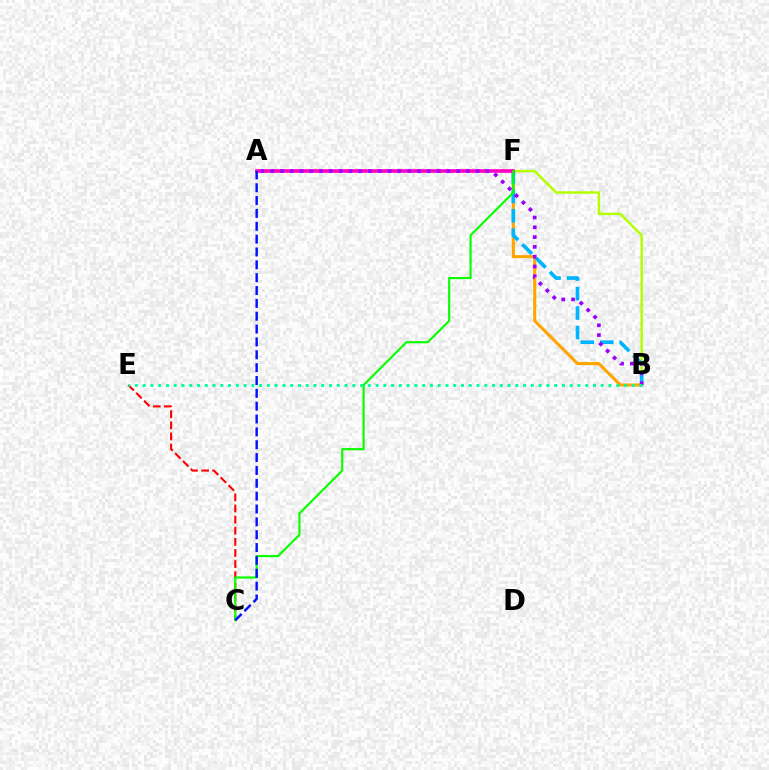{('C', 'E'): [{'color': '#ff0000', 'line_style': 'dashed', 'thickness': 1.51}], ('B', 'F'): [{'color': '#ffa500', 'line_style': 'solid', 'thickness': 2.23}, {'color': '#b3ff00', 'line_style': 'solid', 'thickness': 1.78}, {'color': '#00b5ff', 'line_style': 'dashed', 'thickness': 2.64}], ('A', 'F'): [{'color': '#ff00bd', 'line_style': 'solid', 'thickness': 2.61}], ('A', 'B'): [{'color': '#9b00ff', 'line_style': 'dotted', 'thickness': 2.66}], ('C', 'F'): [{'color': '#08ff00', 'line_style': 'solid', 'thickness': 1.55}], ('B', 'E'): [{'color': '#00ff9d', 'line_style': 'dotted', 'thickness': 2.11}], ('A', 'C'): [{'color': '#0010ff', 'line_style': 'dashed', 'thickness': 1.75}]}